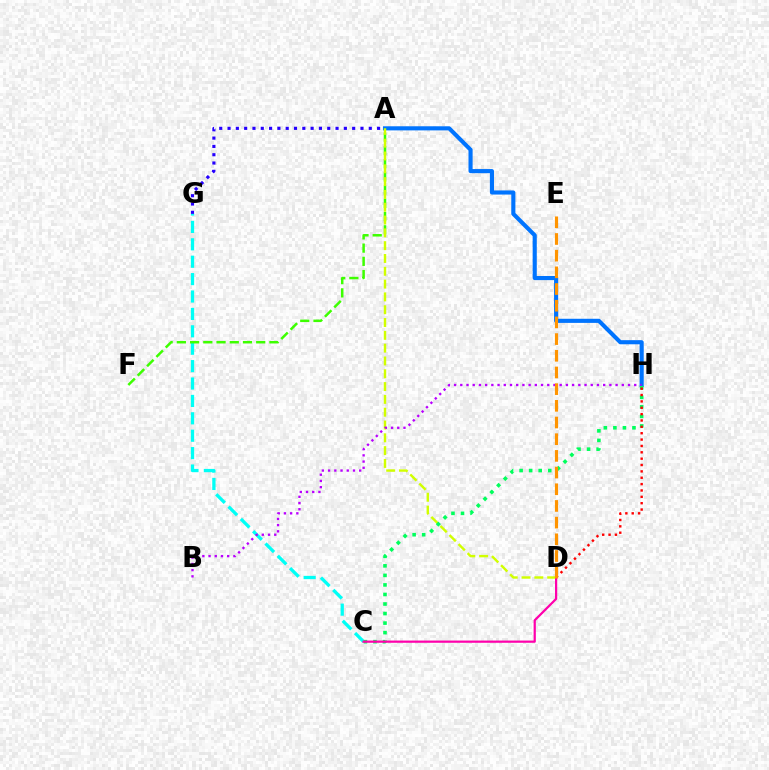{('C', 'G'): [{'color': '#00fff6', 'line_style': 'dashed', 'thickness': 2.36}], ('A', 'H'): [{'color': '#0074ff', 'line_style': 'solid', 'thickness': 2.96}], ('A', 'F'): [{'color': '#3dff00', 'line_style': 'dashed', 'thickness': 1.8}], ('A', 'D'): [{'color': '#d1ff00', 'line_style': 'dashed', 'thickness': 1.74}], ('B', 'H'): [{'color': '#b900ff', 'line_style': 'dotted', 'thickness': 1.69}], ('A', 'G'): [{'color': '#2500ff', 'line_style': 'dotted', 'thickness': 2.26}], ('C', 'H'): [{'color': '#00ff5c', 'line_style': 'dotted', 'thickness': 2.59}], ('C', 'D'): [{'color': '#ff00ac', 'line_style': 'solid', 'thickness': 1.6}], ('D', 'H'): [{'color': '#ff0000', 'line_style': 'dotted', 'thickness': 1.73}], ('D', 'E'): [{'color': '#ff9400', 'line_style': 'dashed', 'thickness': 2.27}]}